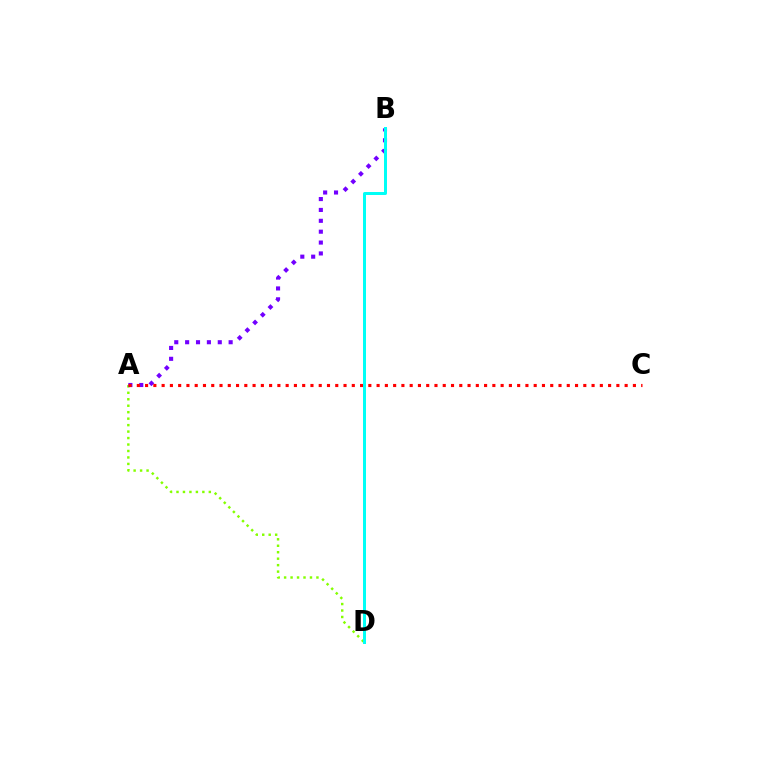{('A', 'D'): [{'color': '#84ff00', 'line_style': 'dotted', 'thickness': 1.76}], ('A', 'B'): [{'color': '#7200ff', 'line_style': 'dotted', 'thickness': 2.95}], ('A', 'C'): [{'color': '#ff0000', 'line_style': 'dotted', 'thickness': 2.25}], ('B', 'D'): [{'color': '#00fff6', 'line_style': 'solid', 'thickness': 2.15}]}